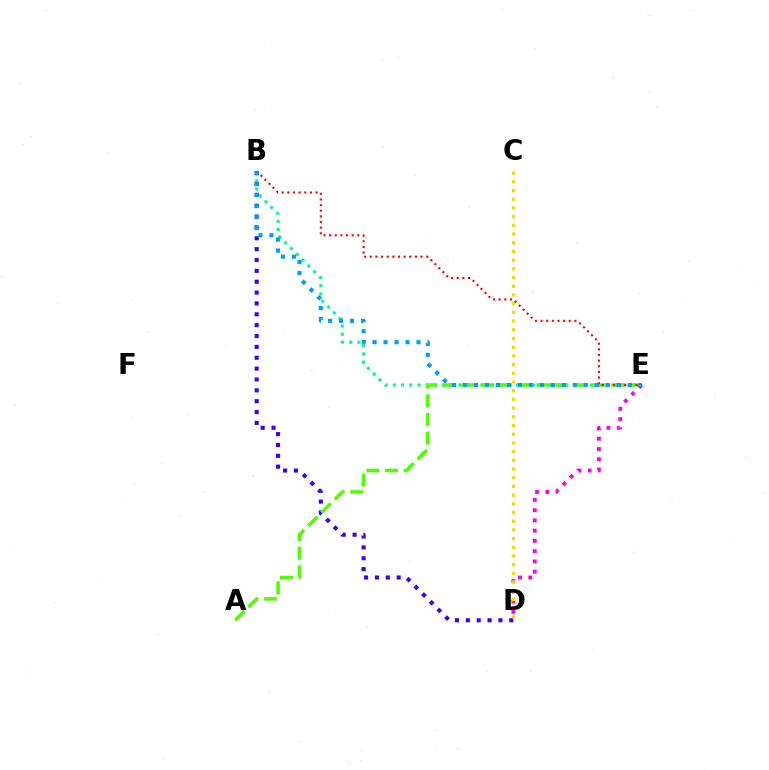{('B', 'E'): [{'color': '#00ff86', 'line_style': 'dotted', 'thickness': 2.23}, {'color': '#ff0000', 'line_style': 'dotted', 'thickness': 1.53}, {'color': '#009eff', 'line_style': 'dotted', 'thickness': 2.98}], ('B', 'D'): [{'color': '#3700ff', 'line_style': 'dotted', 'thickness': 2.95}], ('A', 'E'): [{'color': '#4fff00', 'line_style': 'dashed', 'thickness': 2.54}], ('D', 'E'): [{'color': '#ff00ed', 'line_style': 'dotted', 'thickness': 2.79}], ('C', 'D'): [{'color': '#ffd500', 'line_style': 'dotted', 'thickness': 2.36}]}